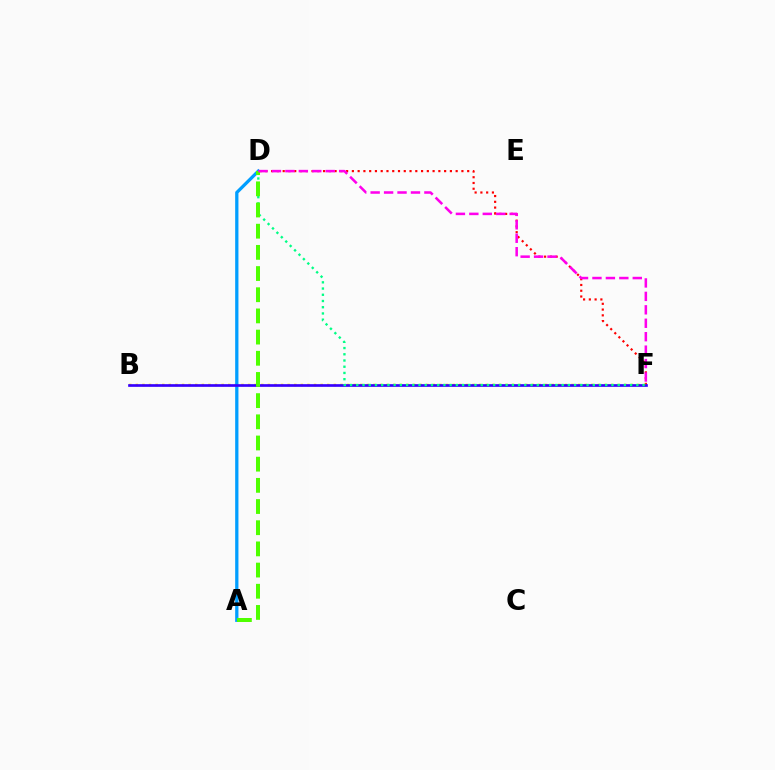{('D', 'F'): [{'color': '#ff0000', 'line_style': 'dotted', 'thickness': 1.57}, {'color': '#00ff86', 'line_style': 'dotted', 'thickness': 1.69}, {'color': '#ff00ed', 'line_style': 'dashed', 'thickness': 1.83}], ('B', 'F'): [{'color': '#ffd500', 'line_style': 'dotted', 'thickness': 1.79}, {'color': '#3700ff', 'line_style': 'solid', 'thickness': 1.93}], ('A', 'D'): [{'color': '#009eff', 'line_style': 'solid', 'thickness': 2.36}, {'color': '#4fff00', 'line_style': 'dashed', 'thickness': 2.88}]}